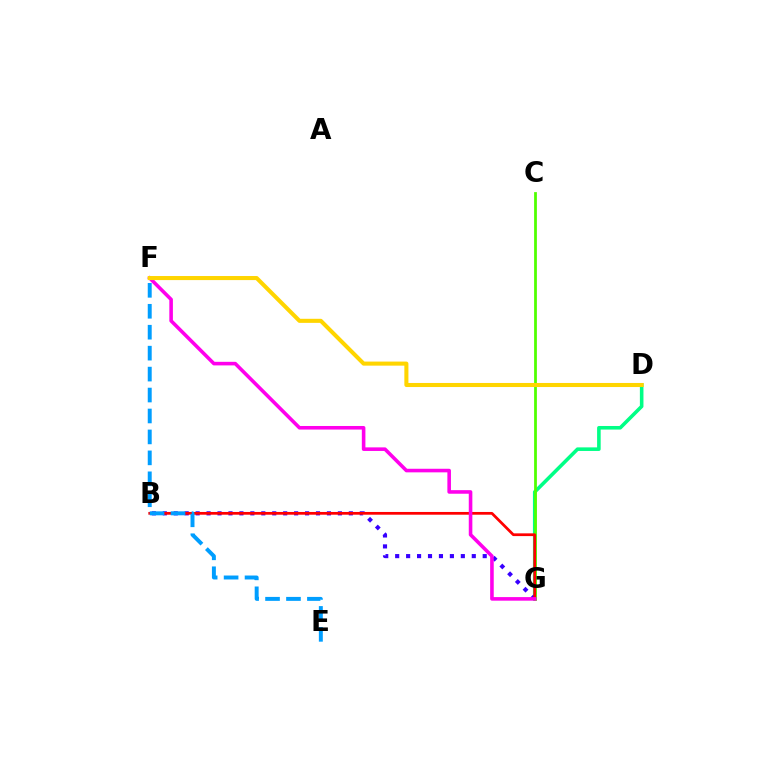{('D', 'G'): [{'color': '#00ff86', 'line_style': 'solid', 'thickness': 2.58}], ('C', 'G'): [{'color': '#4fff00', 'line_style': 'solid', 'thickness': 1.99}], ('B', 'G'): [{'color': '#3700ff', 'line_style': 'dotted', 'thickness': 2.97}, {'color': '#ff0000', 'line_style': 'solid', 'thickness': 1.97}], ('F', 'G'): [{'color': '#ff00ed', 'line_style': 'solid', 'thickness': 2.58}], ('E', 'F'): [{'color': '#009eff', 'line_style': 'dashed', 'thickness': 2.84}], ('D', 'F'): [{'color': '#ffd500', 'line_style': 'solid', 'thickness': 2.93}]}